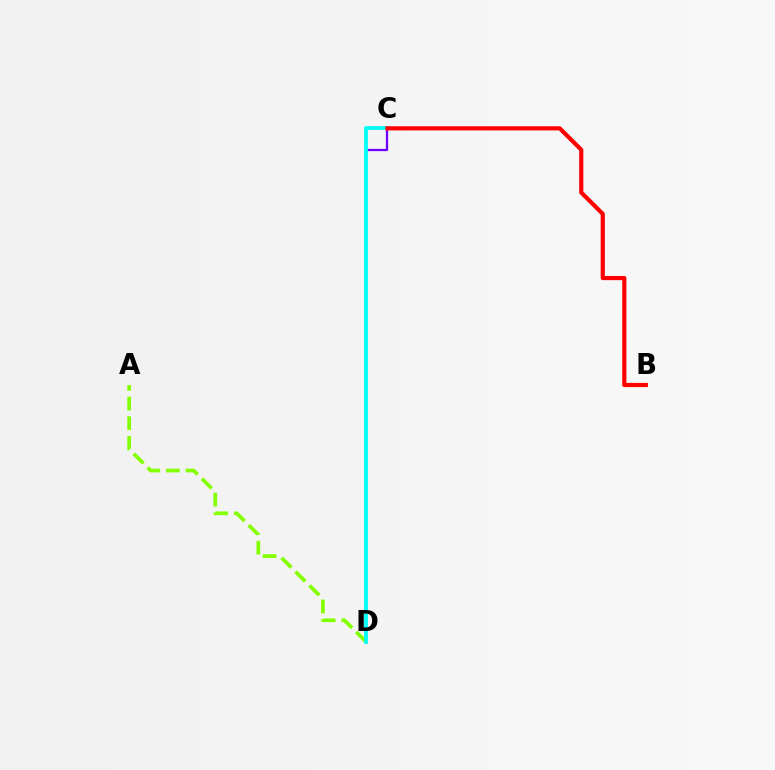{('C', 'D'): [{'color': '#7200ff', 'line_style': 'solid', 'thickness': 1.64}, {'color': '#00fff6', 'line_style': 'solid', 'thickness': 2.68}], ('A', 'D'): [{'color': '#84ff00', 'line_style': 'dashed', 'thickness': 2.67}], ('B', 'C'): [{'color': '#ff0000', 'line_style': 'solid', 'thickness': 3.0}]}